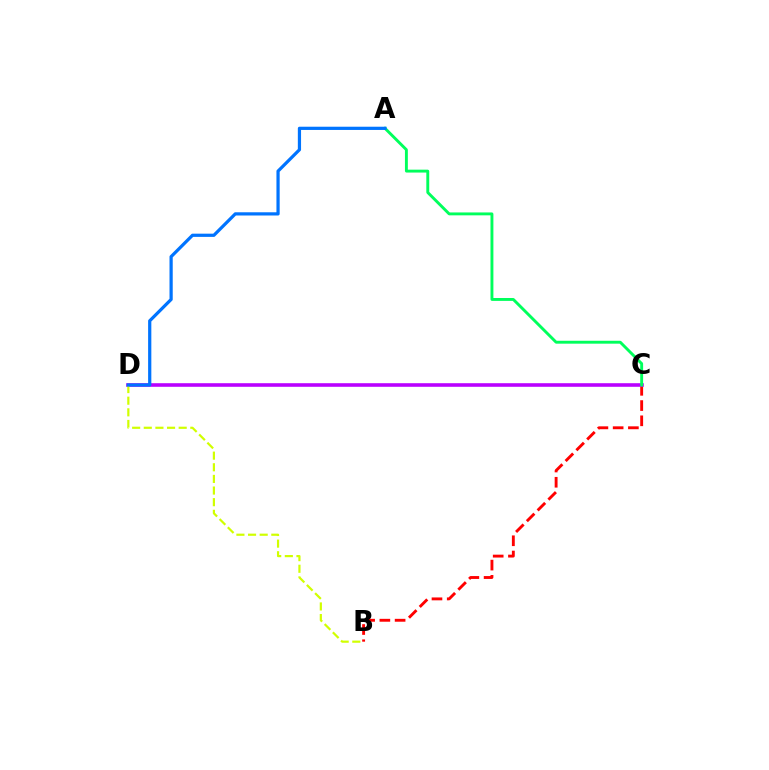{('B', 'C'): [{'color': '#ff0000', 'line_style': 'dashed', 'thickness': 2.07}], ('C', 'D'): [{'color': '#b900ff', 'line_style': 'solid', 'thickness': 2.58}], ('B', 'D'): [{'color': '#d1ff00', 'line_style': 'dashed', 'thickness': 1.58}], ('A', 'C'): [{'color': '#00ff5c', 'line_style': 'solid', 'thickness': 2.09}], ('A', 'D'): [{'color': '#0074ff', 'line_style': 'solid', 'thickness': 2.32}]}